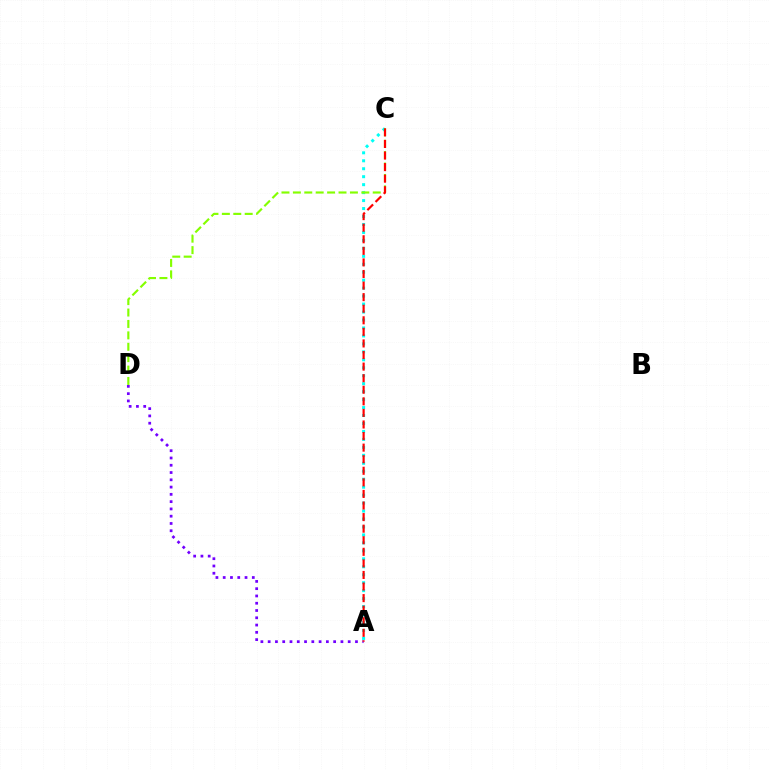{('A', 'C'): [{'color': '#00fff6', 'line_style': 'dotted', 'thickness': 2.16}, {'color': '#ff0000', 'line_style': 'dashed', 'thickness': 1.57}], ('A', 'D'): [{'color': '#7200ff', 'line_style': 'dotted', 'thickness': 1.98}], ('C', 'D'): [{'color': '#84ff00', 'line_style': 'dashed', 'thickness': 1.55}]}